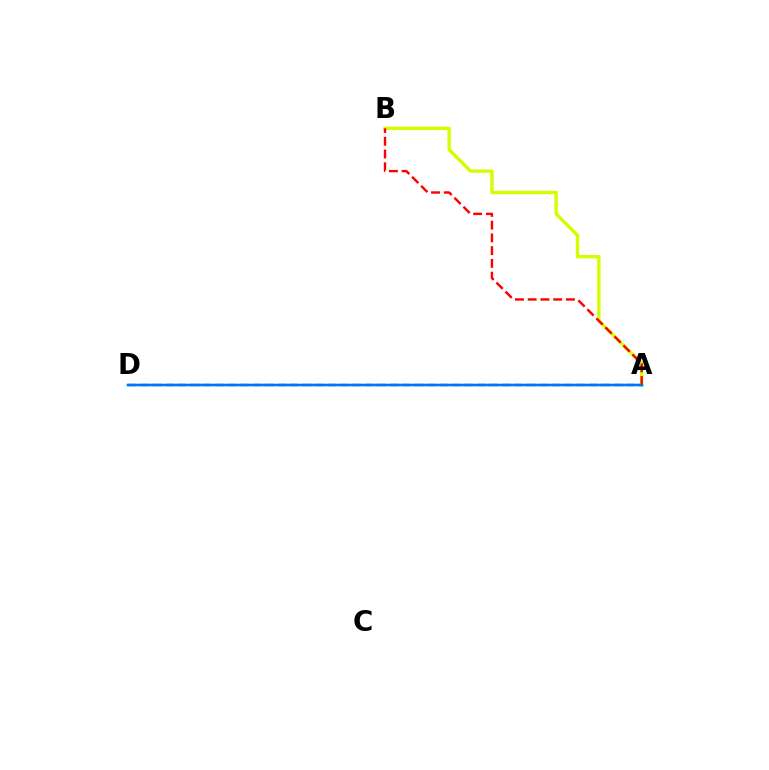{('A', 'B'): [{'color': '#d1ff00', 'line_style': 'solid', 'thickness': 2.44}, {'color': '#ff0000', 'line_style': 'dashed', 'thickness': 1.73}], ('A', 'D'): [{'color': '#b900ff', 'line_style': 'dashed', 'thickness': 1.69}, {'color': '#00ff5c', 'line_style': 'solid', 'thickness': 1.69}, {'color': '#0074ff', 'line_style': 'solid', 'thickness': 1.76}]}